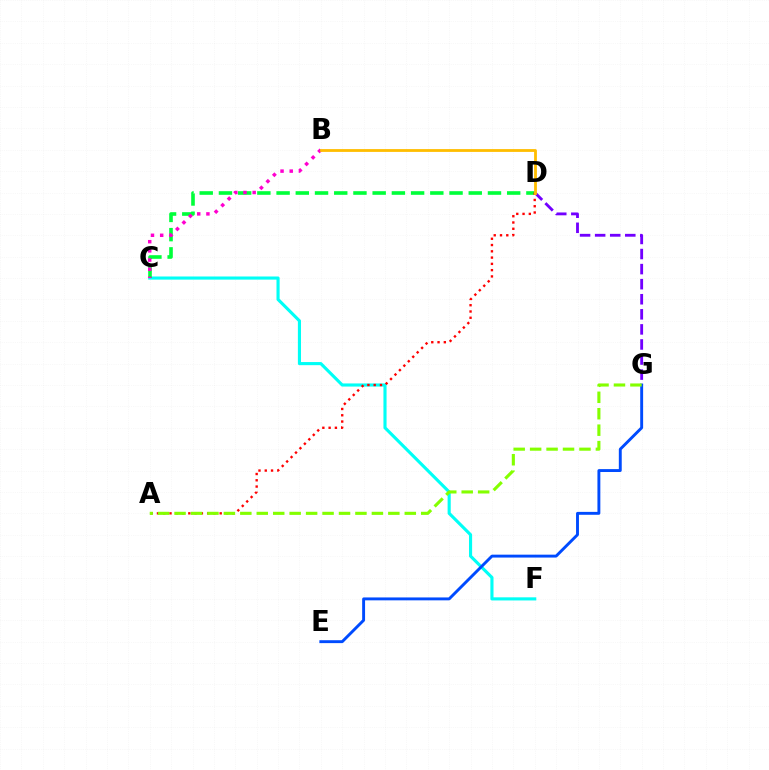{('C', 'F'): [{'color': '#00fff6', 'line_style': 'solid', 'thickness': 2.25}], ('D', 'G'): [{'color': '#7200ff', 'line_style': 'dashed', 'thickness': 2.05}], ('C', 'D'): [{'color': '#00ff39', 'line_style': 'dashed', 'thickness': 2.61}], ('E', 'G'): [{'color': '#004bff', 'line_style': 'solid', 'thickness': 2.09}], ('B', 'C'): [{'color': '#ff00cf', 'line_style': 'dotted', 'thickness': 2.5}], ('A', 'D'): [{'color': '#ff0000', 'line_style': 'dotted', 'thickness': 1.71}], ('A', 'G'): [{'color': '#84ff00', 'line_style': 'dashed', 'thickness': 2.23}], ('B', 'D'): [{'color': '#ffbd00', 'line_style': 'solid', 'thickness': 2.02}]}